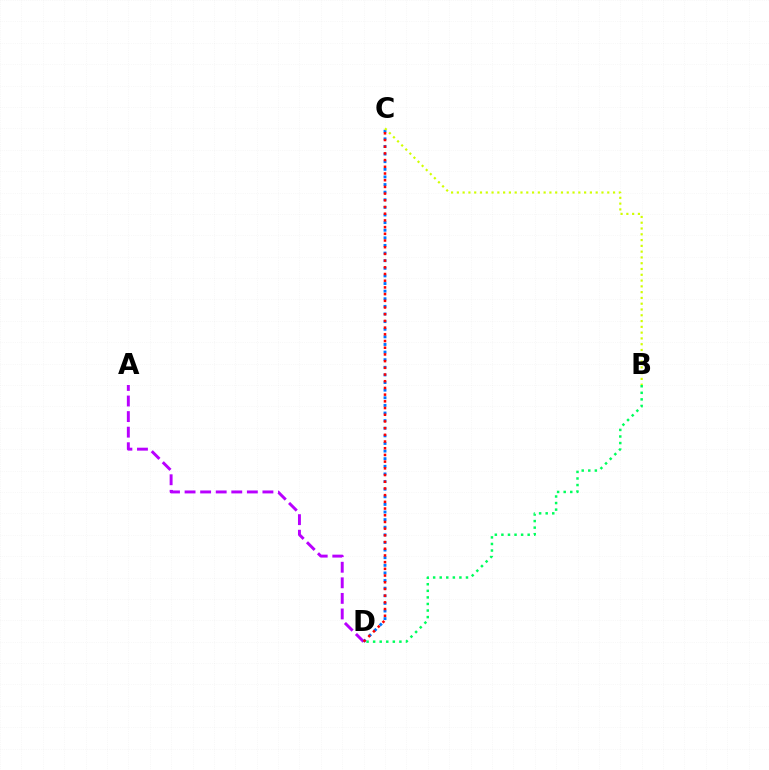{('A', 'D'): [{'color': '#b900ff', 'line_style': 'dashed', 'thickness': 2.12}], ('B', 'D'): [{'color': '#00ff5c', 'line_style': 'dotted', 'thickness': 1.78}], ('C', 'D'): [{'color': '#0074ff', 'line_style': 'dotted', 'thickness': 2.07}, {'color': '#ff0000', 'line_style': 'dotted', 'thickness': 1.82}], ('B', 'C'): [{'color': '#d1ff00', 'line_style': 'dotted', 'thickness': 1.57}]}